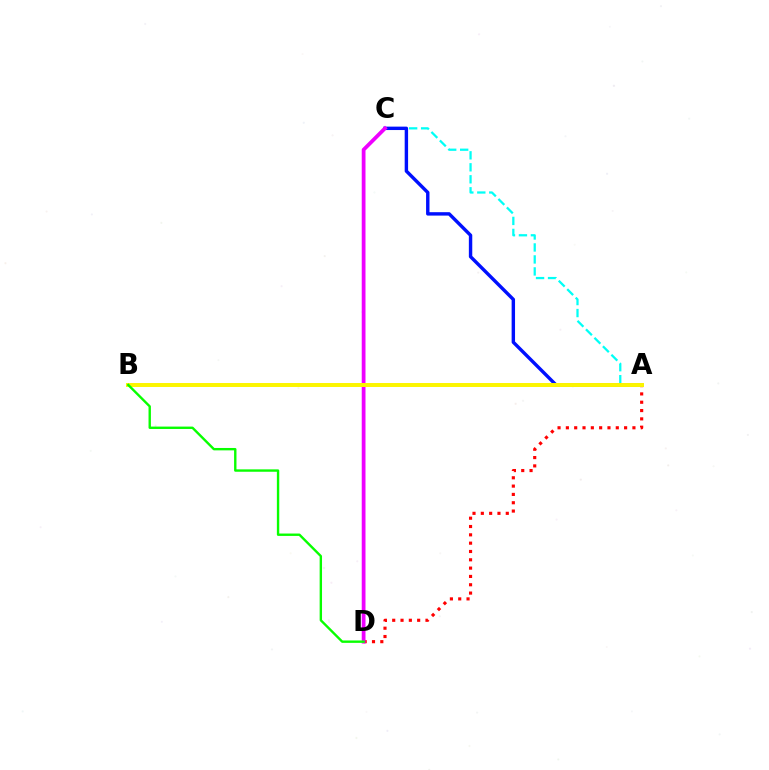{('A', 'C'): [{'color': '#00fff6', 'line_style': 'dashed', 'thickness': 1.63}, {'color': '#0010ff', 'line_style': 'solid', 'thickness': 2.45}], ('A', 'D'): [{'color': '#ff0000', 'line_style': 'dotted', 'thickness': 2.26}], ('C', 'D'): [{'color': '#ee00ff', 'line_style': 'solid', 'thickness': 2.71}], ('A', 'B'): [{'color': '#fcf500', 'line_style': 'solid', 'thickness': 2.86}], ('B', 'D'): [{'color': '#08ff00', 'line_style': 'solid', 'thickness': 1.72}]}